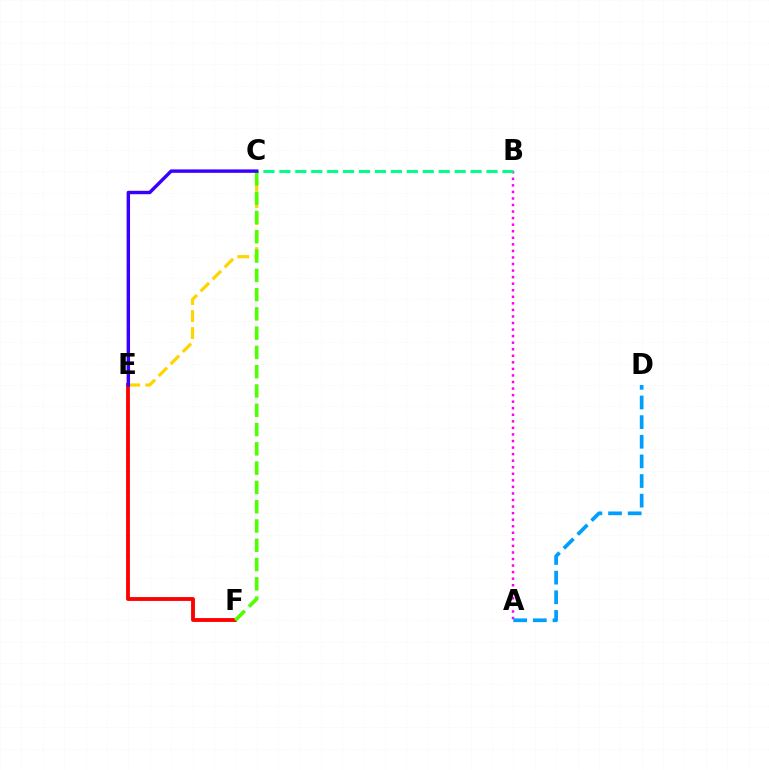{('C', 'E'): [{'color': '#ffd500', 'line_style': 'dashed', 'thickness': 2.31}, {'color': '#3700ff', 'line_style': 'solid', 'thickness': 2.46}], ('E', 'F'): [{'color': '#ff0000', 'line_style': 'solid', 'thickness': 2.77}], ('C', 'F'): [{'color': '#4fff00', 'line_style': 'dashed', 'thickness': 2.62}], ('A', 'B'): [{'color': '#ff00ed', 'line_style': 'dotted', 'thickness': 1.78}], ('A', 'D'): [{'color': '#009eff', 'line_style': 'dashed', 'thickness': 2.67}], ('B', 'C'): [{'color': '#00ff86', 'line_style': 'dashed', 'thickness': 2.16}]}